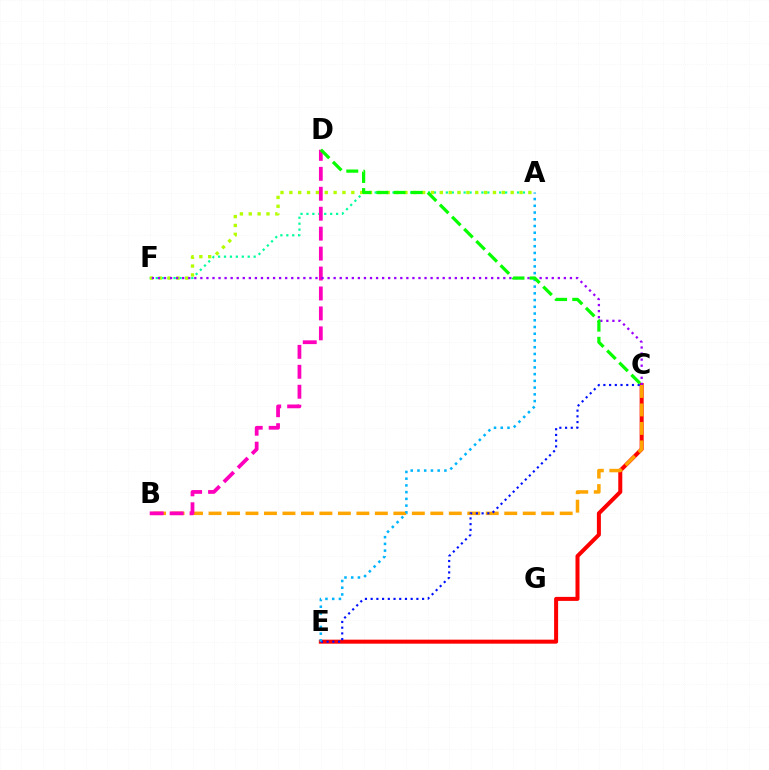{('C', 'E'): [{'color': '#ff0000', 'line_style': 'solid', 'thickness': 2.89}, {'color': '#0010ff', 'line_style': 'dotted', 'thickness': 1.55}], ('A', 'F'): [{'color': '#00ff9d', 'line_style': 'dotted', 'thickness': 1.61}, {'color': '#b3ff00', 'line_style': 'dotted', 'thickness': 2.41}], ('B', 'C'): [{'color': '#ffa500', 'line_style': 'dashed', 'thickness': 2.51}], ('B', 'D'): [{'color': '#ff00bd', 'line_style': 'dashed', 'thickness': 2.71}], ('C', 'F'): [{'color': '#9b00ff', 'line_style': 'dotted', 'thickness': 1.65}], ('A', 'E'): [{'color': '#00b5ff', 'line_style': 'dotted', 'thickness': 1.83}], ('C', 'D'): [{'color': '#08ff00', 'line_style': 'dashed', 'thickness': 2.33}]}